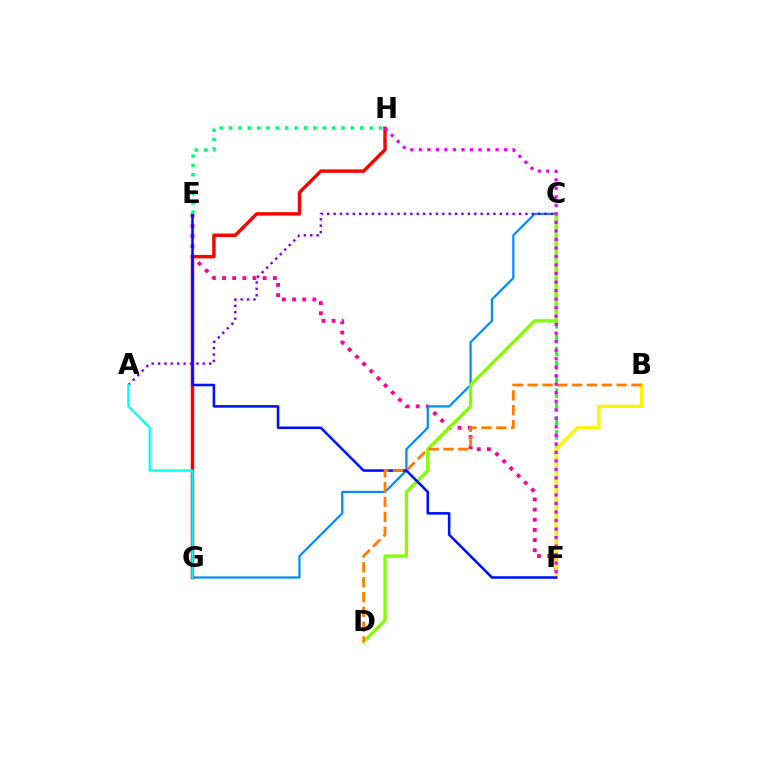{('C', 'F'): [{'color': '#08ff00', 'line_style': 'dashed', 'thickness': 1.89}], ('E', 'F'): [{'color': '#ff0094', 'line_style': 'dotted', 'thickness': 2.76}, {'color': '#0010ff', 'line_style': 'solid', 'thickness': 1.85}], ('C', 'G'): [{'color': '#008cff', 'line_style': 'solid', 'thickness': 1.61}], ('C', 'D'): [{'color': '#84ff00', 'line_style': 'solid', 'thickness': 2.39}], ('A', 'C'): [{'color': '#7200ff', 'line_style': 'dotted', 'thickness': 1.74}], ('G', 'H'): [{'color': '#ff0000', 'line_style': 'solid', 'thickness': 2.47}], ('B', 'F'): [{'color': '#fcf500', 'line_style': 'solid', 'thickness': 2.35}], ('B', 'D'): [{'color': '#ff7c00', 'line_style': 'dashed', 'thickness': 2.02}], ('E', 'H'): [{'color': '#00ff74', 'line_style': 'dotted', 'thickness': 2.55}], ('F', 'H'): [{'color': '#ee00ff', 'line_style': 'dotted', 'thickness': 2.31}], ('A', 'G'): [{'color': '#00fff6', 'line_style': 'solid', 'thickness': 1.64}]}